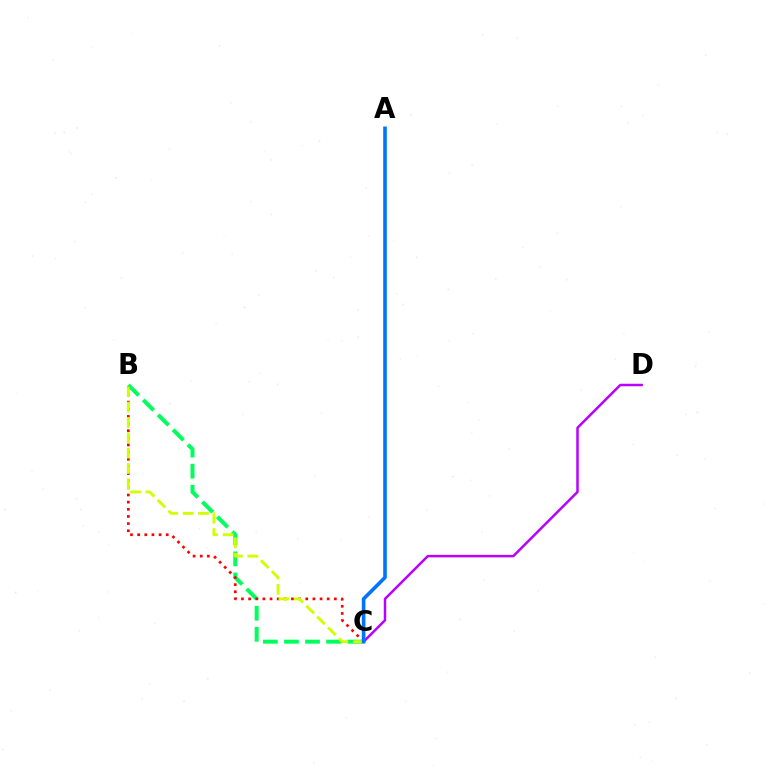{('B', 'C'): [{'color': '#00ff5c', 'line_style': 'dashed', 'thickness': 2.86}, {'color': '#ff0000', 'line_style': 'dotted', 'thickness': 1.94}, {'color': '#d1ff00', 'line_style': 'dashed', 'thickness': 2.08}], ('C', 'D'): [{'color': '#b900ff', 'line_style': 'solid', 'thickness': 1.79}], ('A', 'C'): [{'color': '#0074ff', 'line_style': 'solid', 'thickness': 2.6}]}